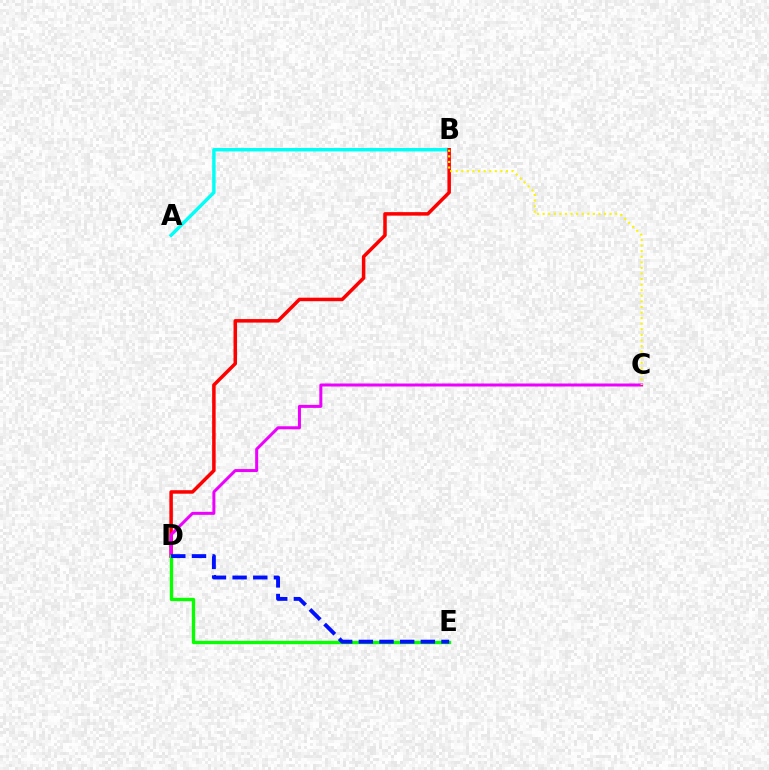{('A', 'B'): [{'color': '#00fff6', 'line_style': 'solid', 'thickness': 2.46}], ('B', 'D'): [{'color': '#ff0000', 'line_style': 'solid', 'thickness': 2.53}], ('C', 'D'): [{'color': '#ee00ff', 'line_style': 'solid', 'thickness': 2.16}], ('B', 'C'): [{'color': '#fcf500', 'line_style': 'dotted', 'thickness': 1.52}], ('D', 'E'): [{'color': '#08ff00', 'line_style': 'solid', 'thickness': 2.41}, {'color': '#0010ff', 'line_style': 'dashed', 'thickness': 2.81}]}